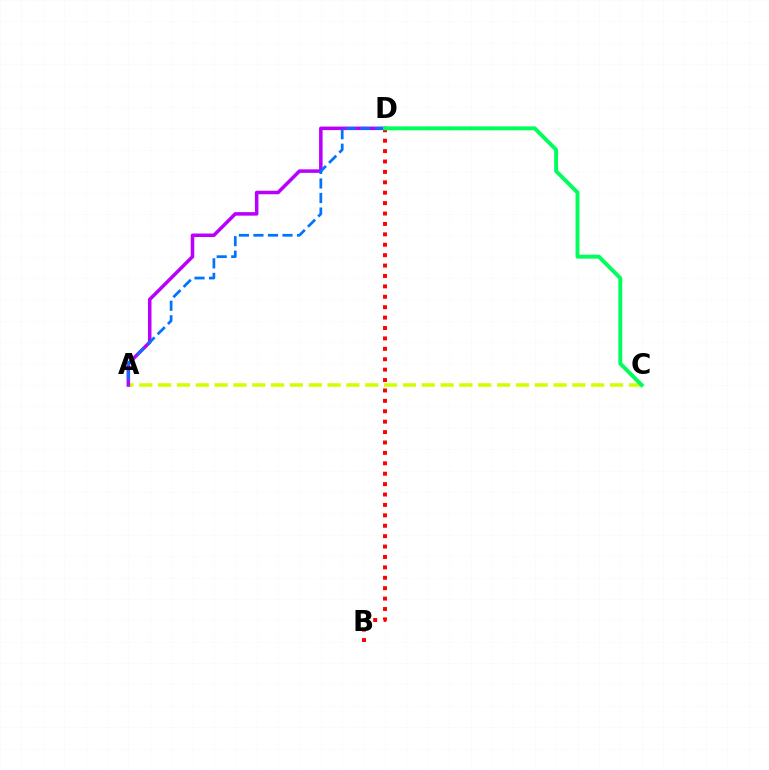{('A', 'C'): [{'color': '#d1ff00', 'line_style': 'dashed', 'thickness': 2.56}], ('A', 'D'): [{'color': '#b900ff', 'line_style': 'solid', 'thickness': 2.54}, {'color': '#0074ff', 'line_style': 'dashed', 'thickness': 1.97}], ('B', 'D'): [{'color': '#ff0000', 'line_style': 'dotted', 'thickness': 2.83}], ('C', 'D'): [{'color': '#00ff5c', 'line_style': 'solid', 'thickness': 2.82}]}